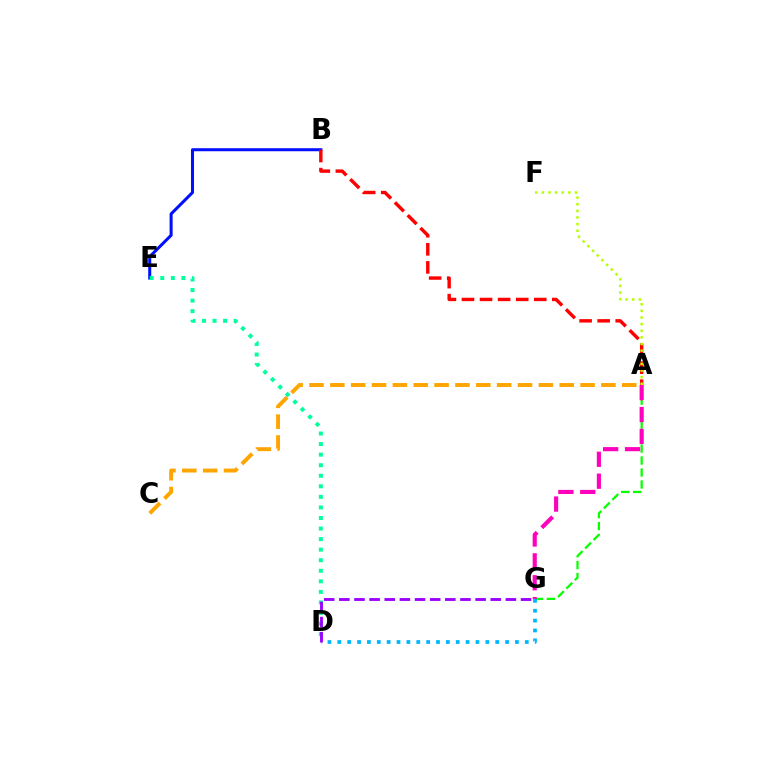{('B', 'E'): [{'color': '#0010ff', 'line_style': 'solid', 'thickness': 2.19}], ('A', 'B'): [{'color': '#ff0000', 'line_style': 'dashed', 'thickness': 2.45}], ('A', 'F'): [{'color': '#b3ff00', 'line_style': 'dotted', 'thickness': 1.8}], ('A', 'G'): [{'color': '#08ff00', 'line_style': 'dashed', 'thickness': 1.63}, {'color': '#ff00bd', 'line_style': 'dashed', 'thickness': 2.97}], ('D', 'E'): [{'color': '#00ff9d', 'line_style': 'dotted', 'thickness': 2.87}], ('D', 'G'): [{'color': '#00b5ff', 'line_style': 'dotted', 'thickness': 2.68}, {'color': '#9b00ff', 'line_style': 'dashed', 'thickness': 2.06}], ('A', 'C'): [{'color': '#ffa500', 'line_style': 'dashed', 'thickness': 2.83}]}